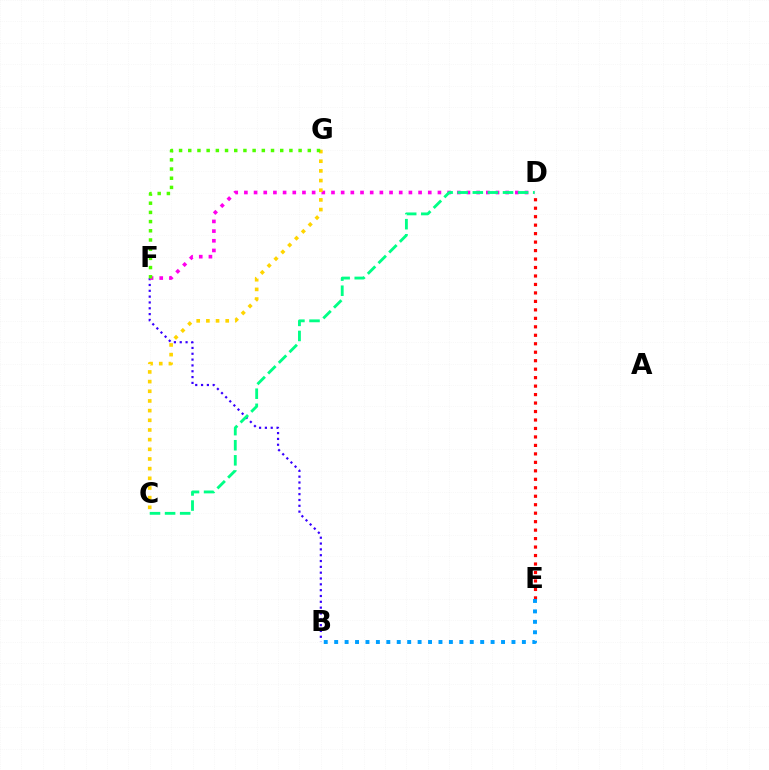{('B', 'F'): [{'color': '#3700ff', 'line_style': 'dotted', 'thickness': 1.58}], ('D', 'F'): [{'color': '#ff00ed', 'line_style': 'dotted', 'thickness': 2.63}], ('C', 'G'): [{'color': '#ffd500', 'line_style': 'dotted', 'thickness': 2.63}], ('D', 'E'): [{'color': '#ff0000', 'line_style': 'dotted', 'thickness': 2.3}], ('C', 'D'): [{'color': '#00ff86', 'line_style': 'dashed', 'thickness': 2.05}], ('B', 'E'): [{'color': '#009eff', 'line_style': 'dotted', 'thickness': 2.83}], ('F', 'G'): [{'color': '#4fff00', 'line_style': 'dotted', 'thickness': 2.5}]}